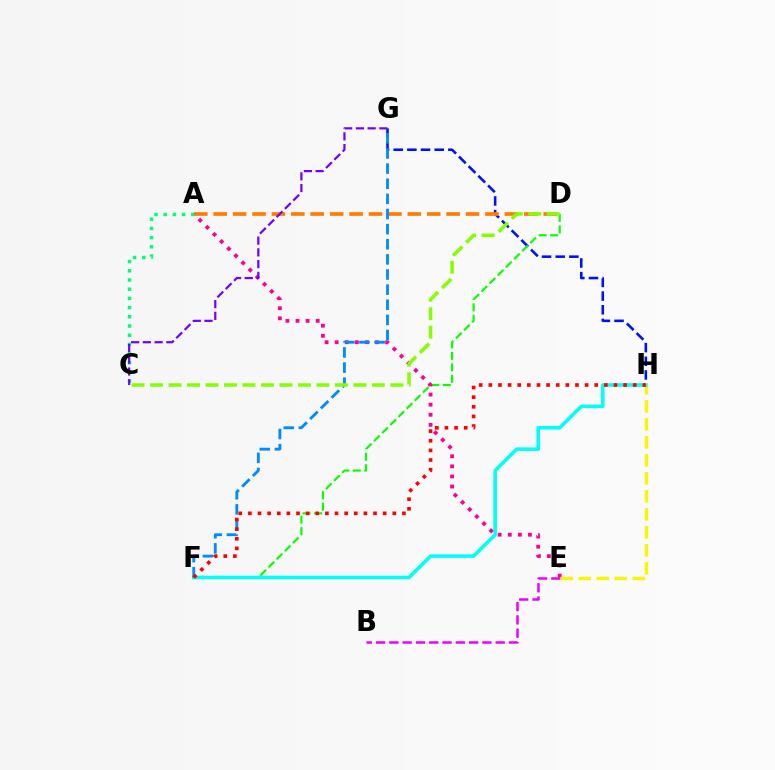{('G', 'H'): [{'color': '#0010ff', 'line_style': 'dashed', 'thickness': 1.86}], ('A', 'D'): [{'color': '#ff7c00', 'line_style': 'dashed', 'thickness': 2.64}], ('D', 'F'): [{'color': '#08ff00', 'line_style': 'dashed', 'thickness': 1.56}], ('A', 'E'): [{'color': '#ff0094', 'line_style': 'dotted', 'thickness': 2.74}], ('B', 'E'): [{'color': '#ee00ff', 'line_style': 'dashed', 'thickness': 1.81}], ('E', 'H'): [{'color': '#fcf500', 'line_style': 'dashed', 'thickness': 2.44}], ('A', 'C'): [{'color': '#00ff74', 'line_style': 'dotted', 'thickness': 2.5}], ('F', 'H'): [{'color': '#00fff6', 'line_style': 'solid', 'thickness': 2.58}, {'color': '#ff0000', 'line_style': 'dotted', 'thickness': 2.62}], ('C', 'G'): [{'color': '#7200ff', 'line_style': 'dashed', 'thickness': 1.6}], ('F', 'G'): [{'color': '#008cff', 'line_style': 'dashed', 'thickness': 2.05}], ('C', 'D'): [{'color': '#84ff00', 'line_style': 'dashed', 'thickness': 2.51}]}